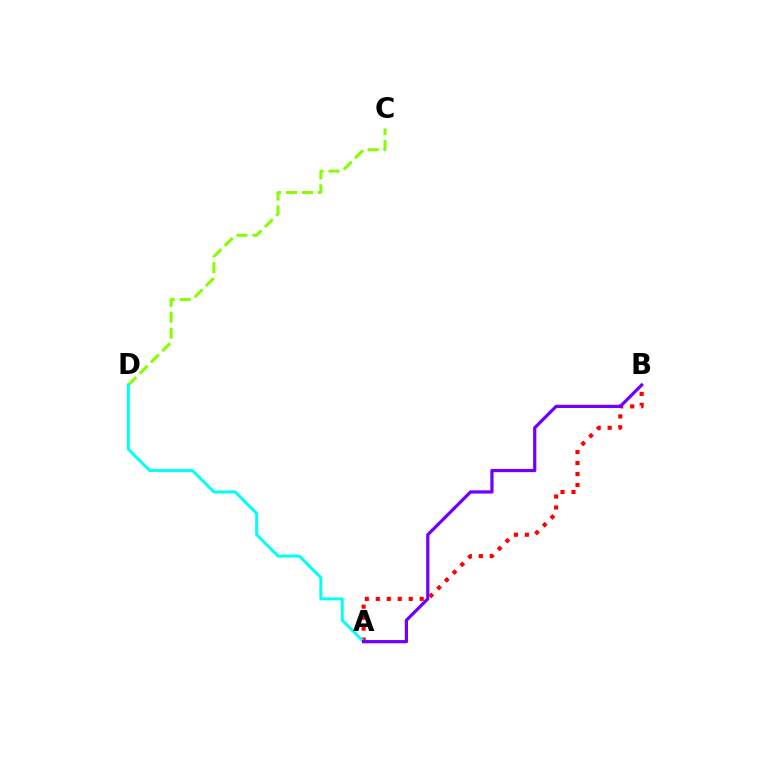{('C', 'D'): [{'color': '#84ff00', 'line_style': 'dashed', 'thickness': 2.17}], ('A', 'B'): [{'color': '#ff0000', 'line_style': 'dotted', 'thickness': 2.98}, {'color': '#7200ff', 'line_style': 'solid', 'thickness': 2.32}], ('A', 'D'): [{'color': '#00fff6', 'line_style': 'solid', 'thickness': 2.14}]}